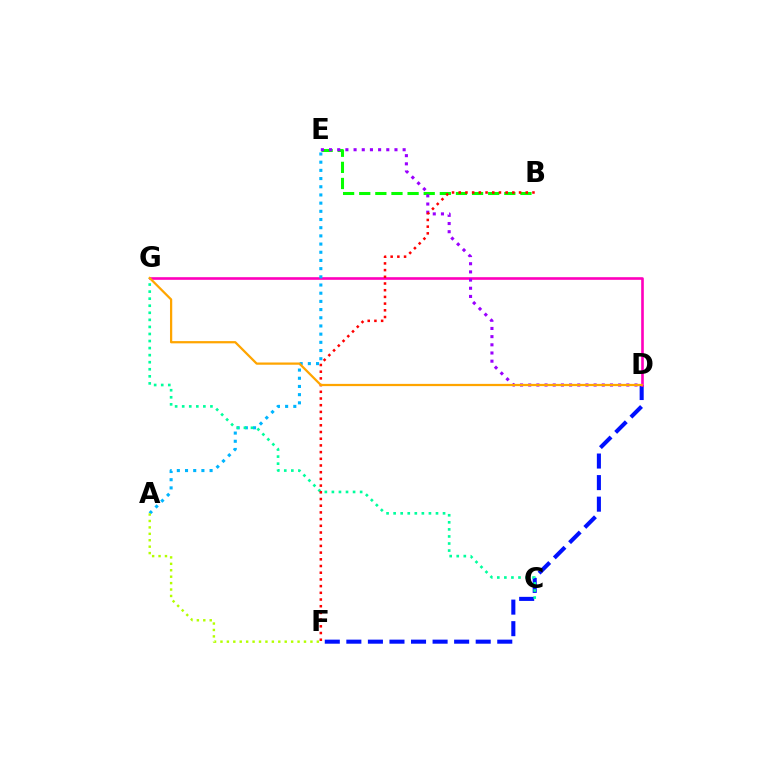{('D', 'F'): [{'color': '#0010ff', 'line_style': 'dashed', 'thickness': 2.93}], ('D', 'G'): [{'color': '#ff00bd', 'line_style': 'solid', 'thickness': 1.9}, {'color': '#ffa500', 'line_style': 'solid', 'thickness': 1.62}], ('B', 'E'): [{'color': '#08ff00', 'line_style': 'dashed', 'thickness': 2.19}], ('A', 'E'): [{'color': '#00b5ff', 'line_style': 'dotted', 'thickness': 2.22}], ('D', 'E'): [{'color': '#9b00ff', 'line_style': 'dotted', 'thickness': 2.22}], ('A', 'F'): [{'color': '#b3ff00', 'line_style': 'dotted', 'thickness': 1.75}], ('C', 'G'): [{'color': '#00ff9d', 'line_style': 'dotted', 'thickness': 1.92}], ('B', 'F'): [{'color': '#ff0000', 'line_style': 'dotted', 'thickness': 1.82}]}